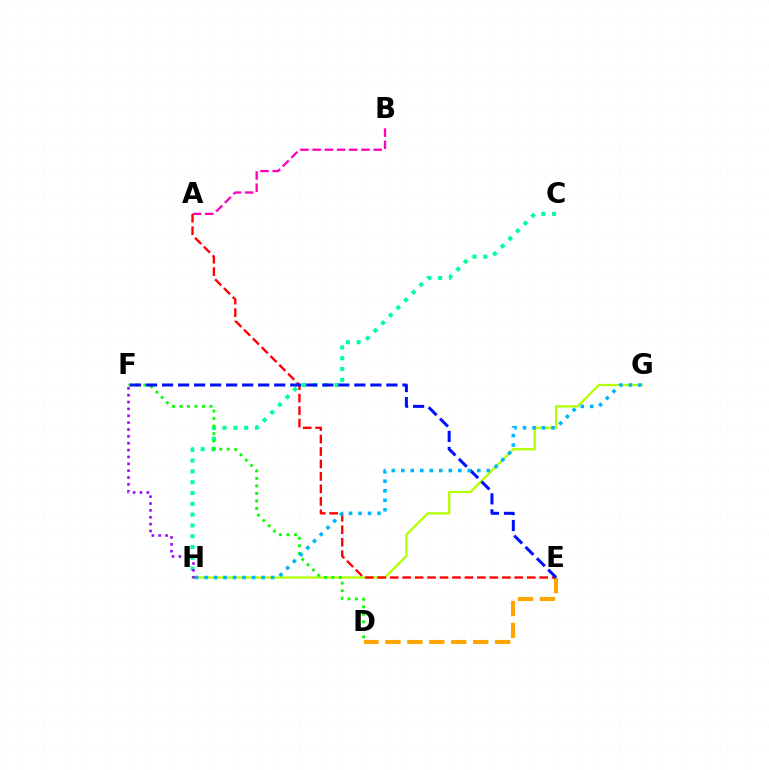{('G', 'H'): [{'color': '#b3ff00', 'line_style': 'solid', 'thickness': 1.64}, {'color': '#00b5ff', 'line_style': 'dotted', 'thickness': 2.58}], ('C', 'H'): [{'color': '#00ff9d', 'line_style': 'dotted', 'thickness': 2.94}], ('D', 'F'): [{'color': '#08ff00', 'line_style': 'dotted', 'thickness': 2.04}], ('D', 'E'): [{'color': '#ffa500', 'line_style': 'dashed', 'thickness': 2.98}], ('A', 'B'): [{'color': '#ff00bd', 'line_style': 'dashed', 'thickness': 1.66}], ('A', 'E'): [{'color': '#ff0000', 'line_style': 'dashed', 'thickness': 1.69}], ('E', 'F'): [{'color': '#0010ff', 'line_style': 'dashed', 'thickness': 2.18}], ('F', 'H'): [{'color': '#9b00ff', 'line_style': 'dotted', 'thickness': 1.86}]}